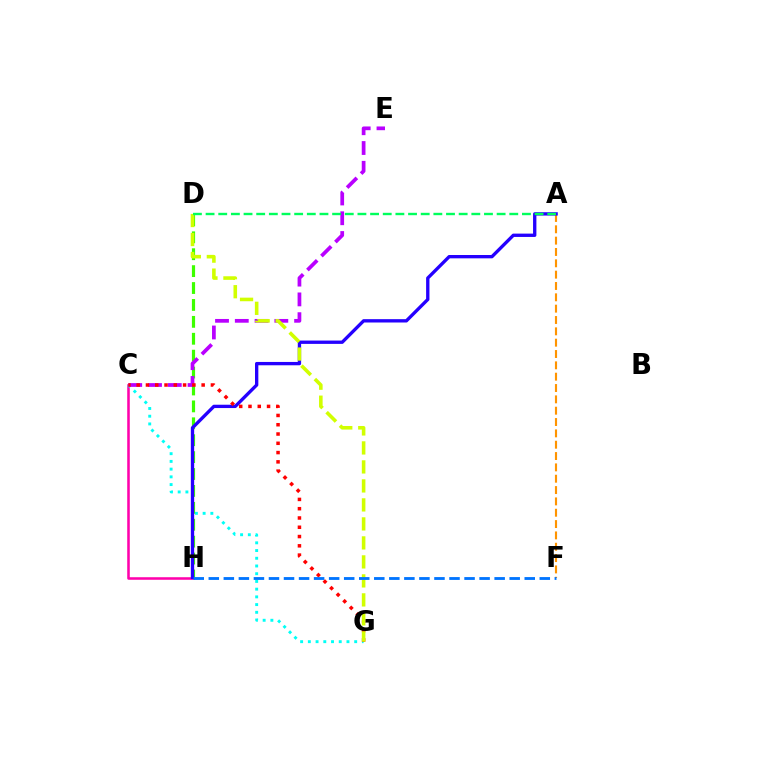{('A', 'F'): [{'color': '#ff9400', 'line_style': 'dashed', 'thickness': 1.54}], ('C', 'H'): [{'color': '#ff00ac', 'line_style': 'solid', 'thickness': 1.83}], ('C', 'G'): [{'color': '#00fff6', 'line_style': 'dotted', 'thickness': 2.1}, {'color': '#ff0000', 'line_style': 'dotted', 'thickness': 2.52}], ('D', 'H'): [{'color': '#3dff00', 'line_style': 'dashed', 'thickness': 2.3}], ('C', 'E'): [{'color': '#b900ff', 'line_style': 'dashed', 'thickness': 2.69}], ('A', 'H'): [{'color': '#2500ff', 'line_style': 'solid', 'thickness': 2.4}], ('D', 'G'): [{'color': '#d1ff00', 'line_style': 'dashed', 'thickness': 2.58}], ('A', 'D'): [{'color': '#00ff5c', 'line_style': 'dashed', 'thickness': 1.72}], ('F', 'H'): [{'color': '#0074ff', 'line_style': 'dashed', 'thickness': 2.04}]}